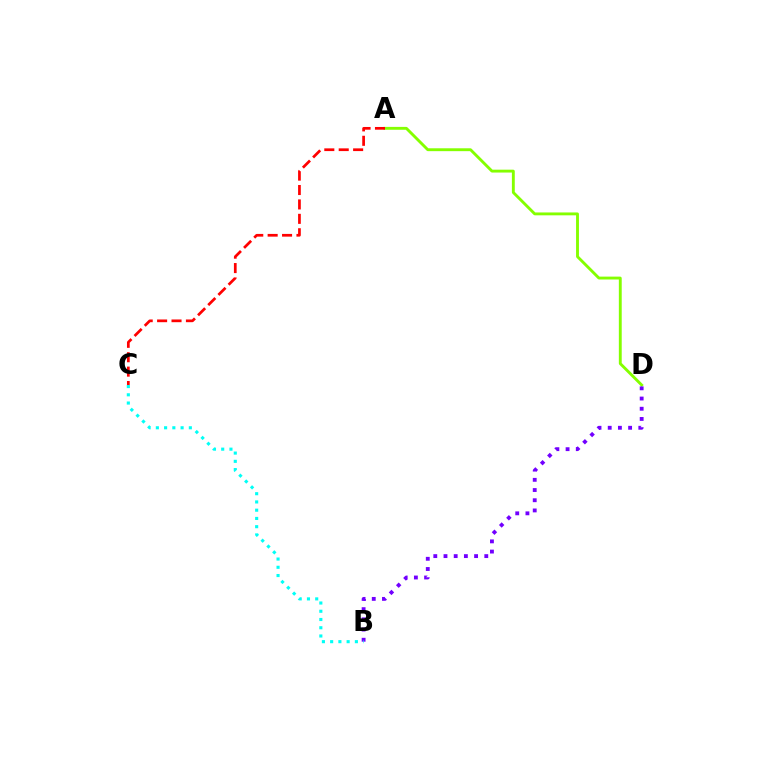{('A', 'D'): [{'color': '#84ff00', 'line_style': 'solid', 'thickness': 2.07}], ('B', 'D'): [{'color': '#7200ff', 'line_style': 'dotted', 'thickness': 2.77}], ('A', 'C'): [{'color': '#ff0000', 'line_style': 'dashed', 'thickness': 1.96}], ('B', 'C'): [{'color': '#00fff6', 'line_style': 'dotted', 'thickness': 2.24}]}